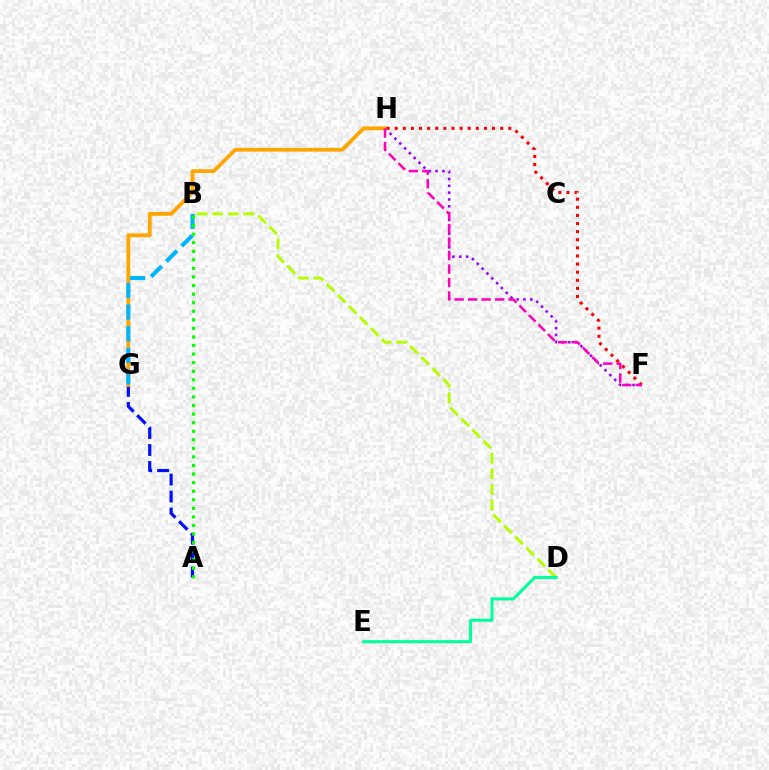{('A', 'G'): [{'color': '#0010ff', 'line_style': 'dashed', 'thickness': 2.31}], ('F', 'H'): [{'color': '#9b00ff', 'line_style': 'dotted', 'thickness': 1.86}, {'color': '#ff0000', 'line_style': 'dotted', 'thickness': 2.2}, {'color': '#ff00bd', 'line_style': 'dashed', 'thickness': 1.83}], ('G', 'H'): [{'color': '#ffa500', 'line_style': 'solid', 'thickness': 2.72}], ('B', 'D'): [{'color': '#b3ff00', 'line_style': 'dashed', 'thickness': 2.12}], ('B', 'G'): [{'color': '#00b5ff', 'line_style': 'dashed', 'thickness': 2.94}], ('D', 'E'): [{'color': '#00ff9d', 'line_style': 'solid', 'thickness': 2.17}], ('A', 'B'): [{'color': '#08ff00', 'line_style': 'dotted', 'thickness': 2.33}]}